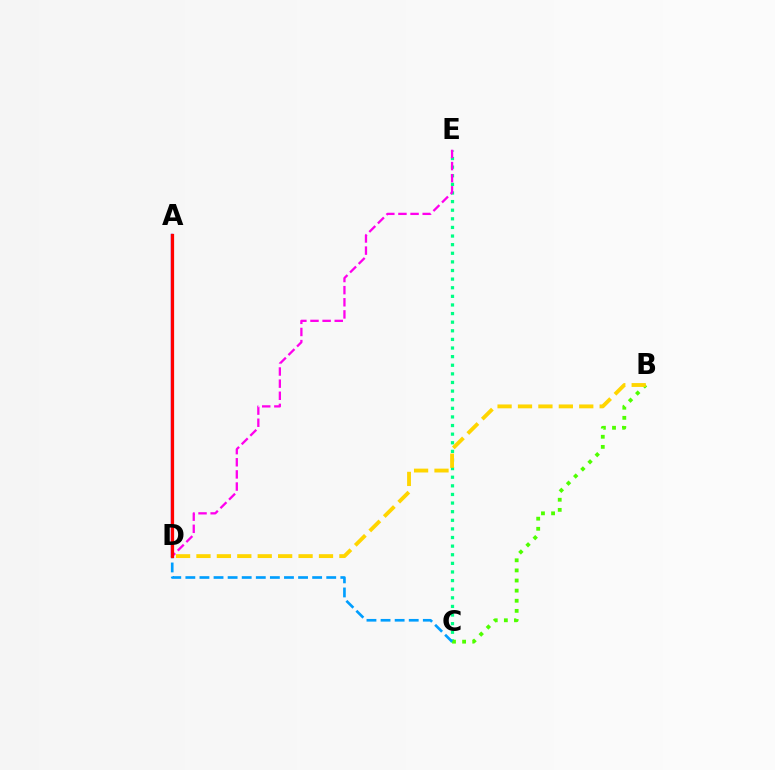{('C', 'E'): [{'color': '#00ff86', 'line_style': 'dotted', 'thickness': 2.34}], ('D', 'E'): [{'color': '#ff00ed', 'line_style': 'dashed', 'thickness': 1.65}], ('A', 'D'): [{'color': '#3700ff', 'line_style': 'solid', 'thickness': 1.7}, {'color': '#ff0000', 'line_style': 'solid', 'thickness': 2.33}], ('B', 'C'): [{'color': '#4fff00', 'line_style': 'dotted', 'thickness': 2.75}], ('C', 'D'): [{'color': '#009eff', 'line_style': 'dashed', 'thickness': 1.91}], ('B', 'D'): [{'color': '#ffd500', 'line_style': 'dashed', 'thickness': 2.77}]}